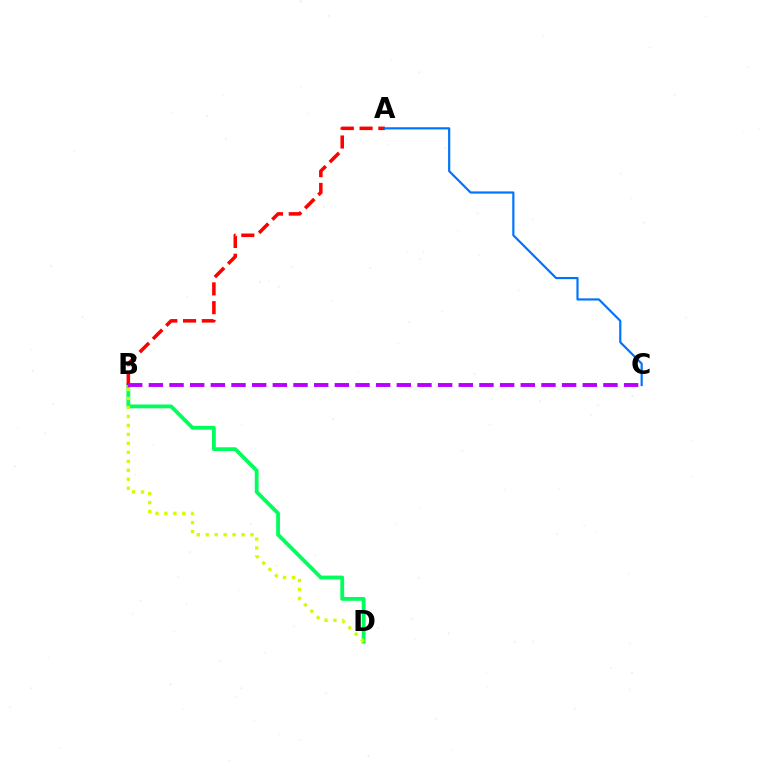{('B', 'D'): [{'color': '#00ff5c', 'line_style': 'solid', 'thickness': 2.74}, {'color': '#d1ff00', 'line_style': 'dotted', 'thickness': 2.43}], ('A', 'B'): [{'color': '#ff0000', 'line_style': 'dashed', 'thickness': 2.55}], ('A', 'C'): [{'color': '#0074ff', 'line_style': 'solid', 'thickness': 1.57}], ('B', 'C'): [{'color': '#b900ff', 'line_style': 'dashed', 'thickness': 2.81}]}